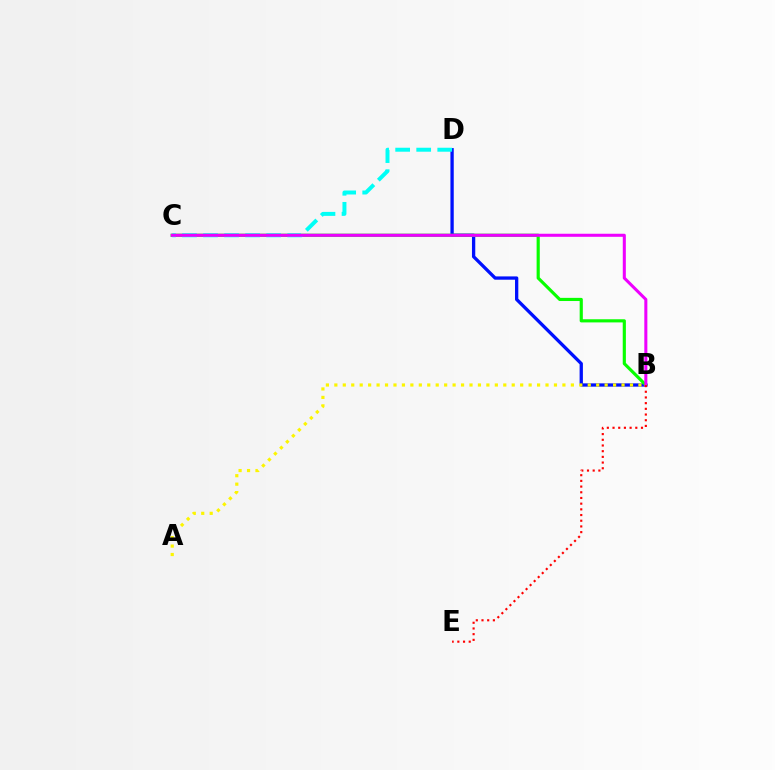{('B', 'D'): [{'color': '#0010ff', 'line_style': 'solid', 'thickness': 2.37}], ('B', 'C'): [{'color': '#08ff00', 'line_style': 'solid', 'thickness': 2.27}, {'color': '#ee00ff', 'line_style': 'solid', 'thickness': 2.2}], ('A', 'B'): [{'color': '#fcf500', 'line_style': 'dotted', 'thickness': 2.29}], ('C', 'D'): [{'color': '#00fff6', 'line_style': 'dashed', 'thickness': 2.86}], ('B', 'E'): [{'color': '#ff0000', 'line_style': 'dotted', 'thickness': 1.55}]}